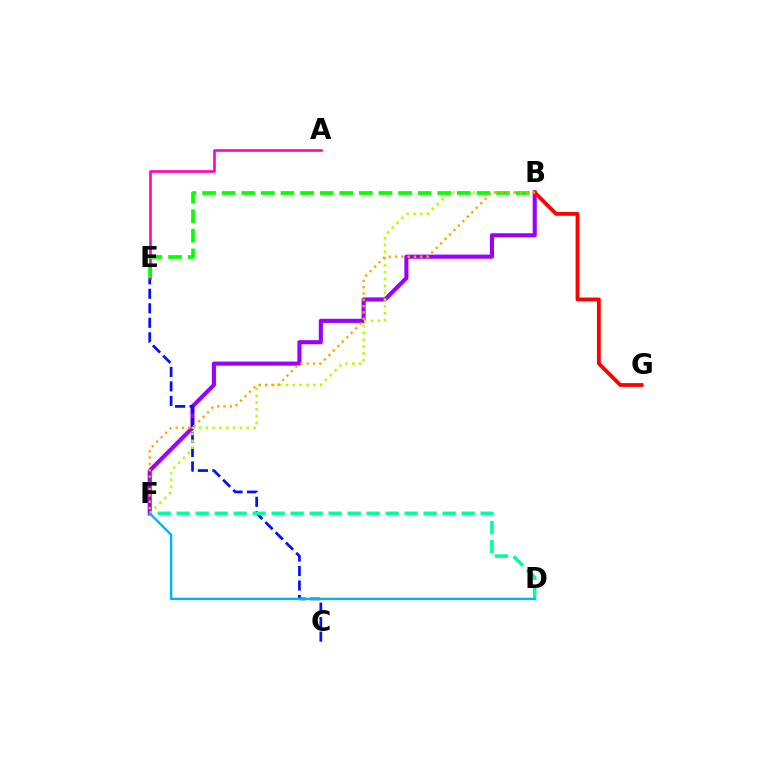{('B', 'F'): [{'color': '#9b00ff', 'line_style': 'solid', 'thickness': 2.96}, {'color': '#b3ff00', 'line_style': 'dotted', 'thickness': 1.86}, {'color': '#ffa500', 'line_style': 'dotted', 'thickness': 1.71}], ('B', 'G'): [{'color': '#ff0000', 'line_style': 'solid', 'thickness': 2.74}], ('C', 'E'): [{'color': '#0010ff', 'line_style': 'dashed', 'thickness': 1.97}], ('D', 'F'): [{'color': '#00ff9d', 'line_style': 'dashed', 'thickness': 2.58}, {'color': '#00b5ff', 'line_style': 'solid', 'thickness': 1.71}], ('A', 'E'): [{'color': '#ff00bd', 'line_style': 'solid', 'thickness': 1.87}], ('B', 'E'): [{'color': '#08ff00', 'line_style': 'dashed', 'thickness': 2.66}]}